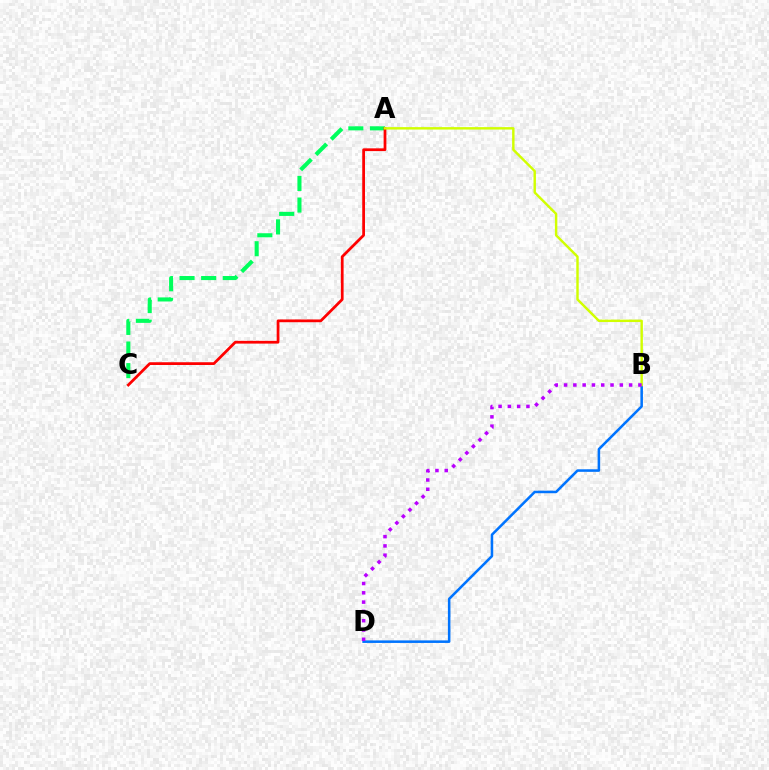{('A', 'C'): [{'color': '#00ff5c', 'line_style': 'dashed', 'thickness': 2.94}, {'color': '#ff0000', 'line_style': 'solid', 'thickness': 1.98}], ('B', 'D'): [{'color': '#0074ff', 'line_style': 'solid', 'thickness': 1.83}, {'color': '#b900ff', 'line_style': 'dotted', 'thickness': 2.53}], ('A', 'B'): [{'color': '#d1ff00', 'line_style': 'solid', 'thickness': 1.75}]}